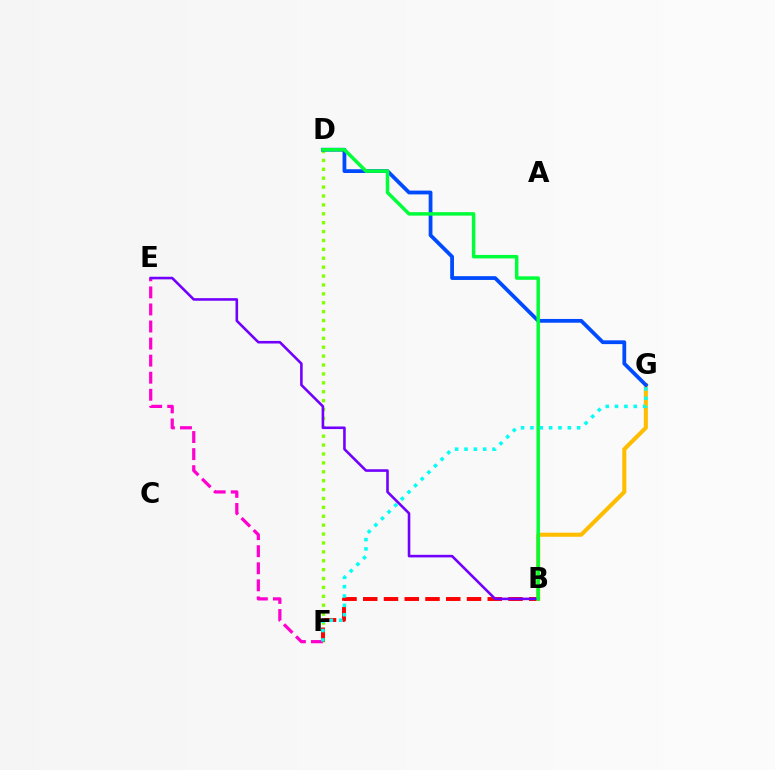{('D', 'F'): [{'color': '#84ff00', 'line_style': 'dotted', 'thickness': 2.42}], ('E', 'F'): [{'color': '#ff00cf', 'line_style': 'dashed', 'thickness': 2.32}], ('B', 'F'): [{'color': '#ff0000', 'line_style': 'dashed', 'thickness': 2.82}], ('B', 'G'): [{'color': '#ffbd00', 'line_style': 'solid', 'thickness': 2.93}], ('B', 'E'): [{'color': '#7200ff', 'line_style': 'solid', 'thickness': 1.87}], ('D', 'G'): [{'color': '#004bff', 'line_style': 'solid', 'thickness': 2.72}], ('B', 'D'): [{'color': '#00ff39', 'line_style': 'solid', 'thickness': 2.51}], ('F', 'G'): [{'color': '#00fff6', 'line_style': 'dotted', 'thickness': 2.54}]}